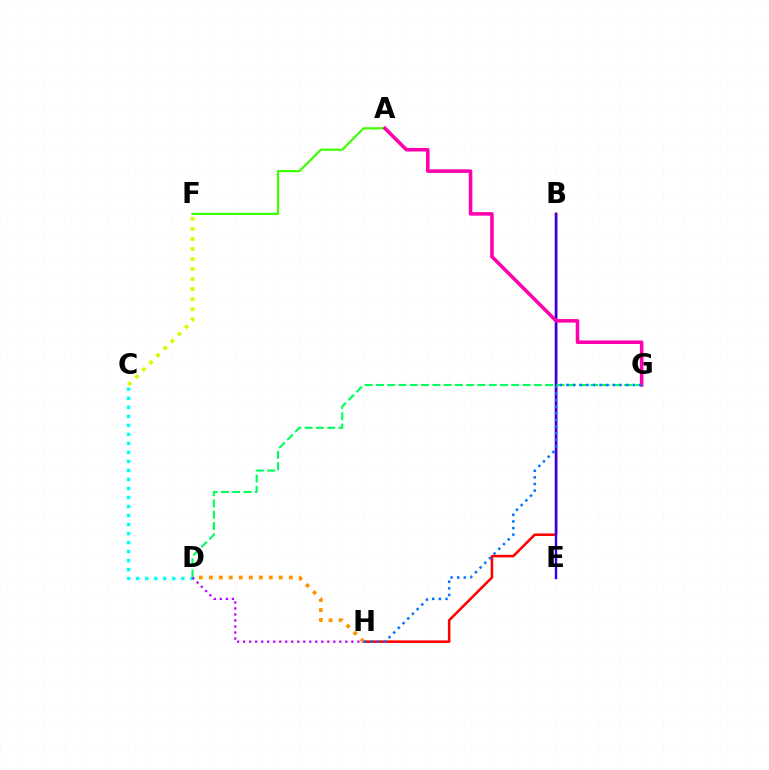{('A', 'F'): [{'color': '#3dff00', 'line_style': 'solid', 'thickness': 1.58}], ('C', 'D'): [{'color': '#00fff6', 'line_style': 'dotted', 'thickness': 2.45}], ('B', 'H'): [{'color': '#ff0000', 'line_style': 'solid', 'thickness': 1.84}], ('B', 'E'): [{'color': '#2500ff', 'line_style': 'solid', 'thickness': 1.69}], ('C', 'F'): [{'color': '#d1ff00', 'line_style': 'dotted', 'thickness': 2.73}], ('D', 'G'): [{'color': '#00ff5c', 'line_style': 'dashed', 'thickness': 1.53}], ('A', 'G'): [{'color': '#ff00ac', 'line_style': 'solid', 'thickness': 2.56}], ('D', 'H'): [{'color': '#ff9400', 'line_style': 'dotted', 'thickness': 2.72}, {'color': '#b900ff', 'line_style': 'dotted', 'thickness': 1.63}], ('G', 'H'): [{'color': '#0074ff', 'line_style': 'dotted', 'thickness': 1.8}]}